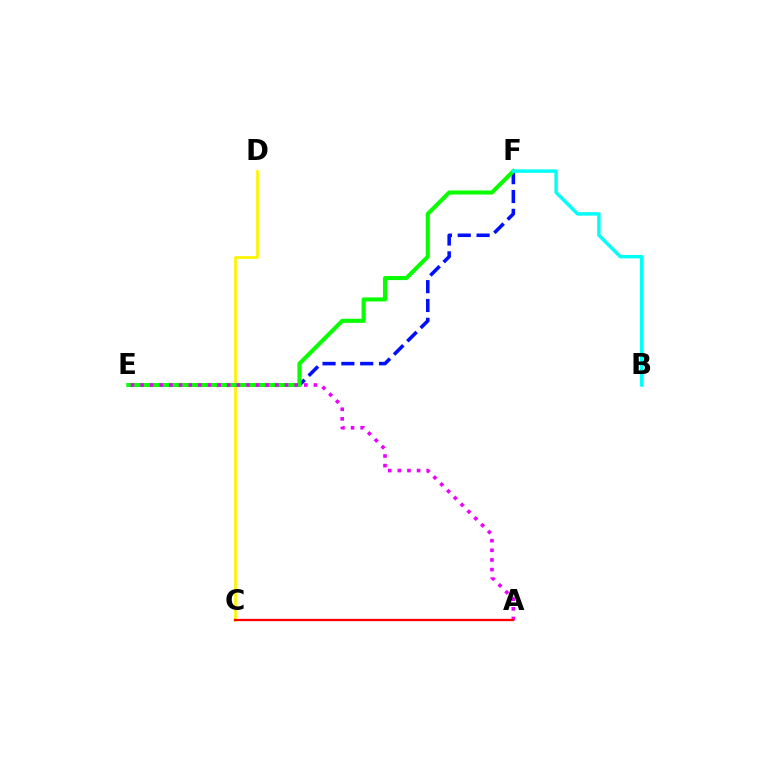{('C', 'D'): [{'color': '#fcf500', 'line_style': 'solid', 'thickness': 1.94}], ('E', 'F'): [{'color': '#0010ff', 'line_style': 'dashed', 'thickness': 2.56}, {'color': '#08ff00', 'line_style': 'solid', 'thickness': 2.92}], ('B', 'F'): [{'color': '#00fff6', 'line_style': 'solid', 'thickness': 2.46}], ('A', 'E'): [{'color': '#ee00ff', 'line_style': 'dotted', 'thickness': 2.62}], ('A', 'C'): [{'color': '#ff0000', 'line_style': 'solid', 'thickness': 1.66}]}